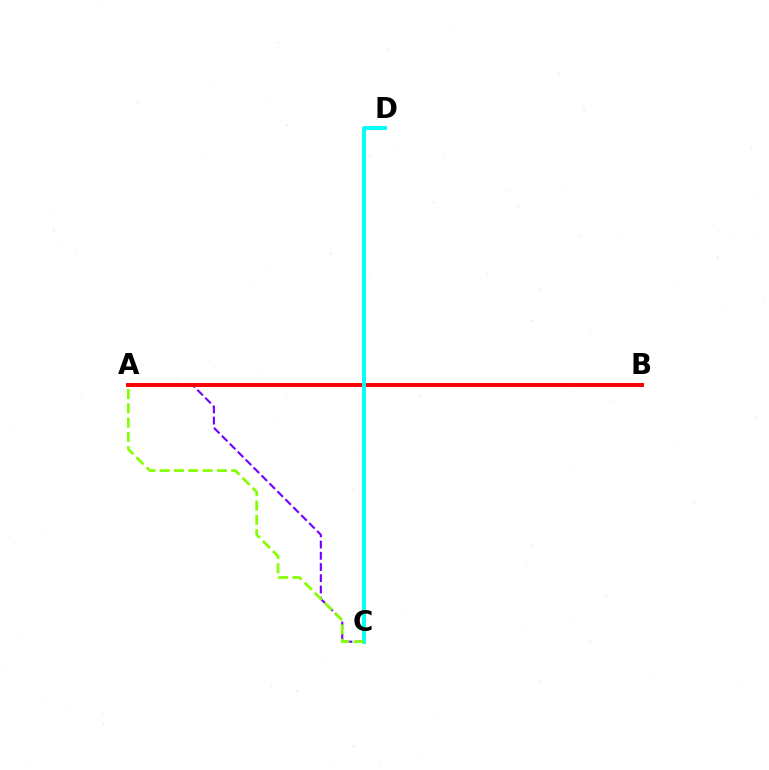{('A', 'C'): [{'color': '#7200ff', 'line_style': 'dashed', 'thickness': 1.52}, {'color': '#84ff00', 'line_style': 'dashed', 'thickness': 1.95}], ('A', 'B'): [{'color': '#ff0000', 'line_style': 'solid', 'thickness': 2.85}], ('C', 'D'): [{'color': '#00fff6', 'line_style': 'solid', 'thickness': 2.77}]}